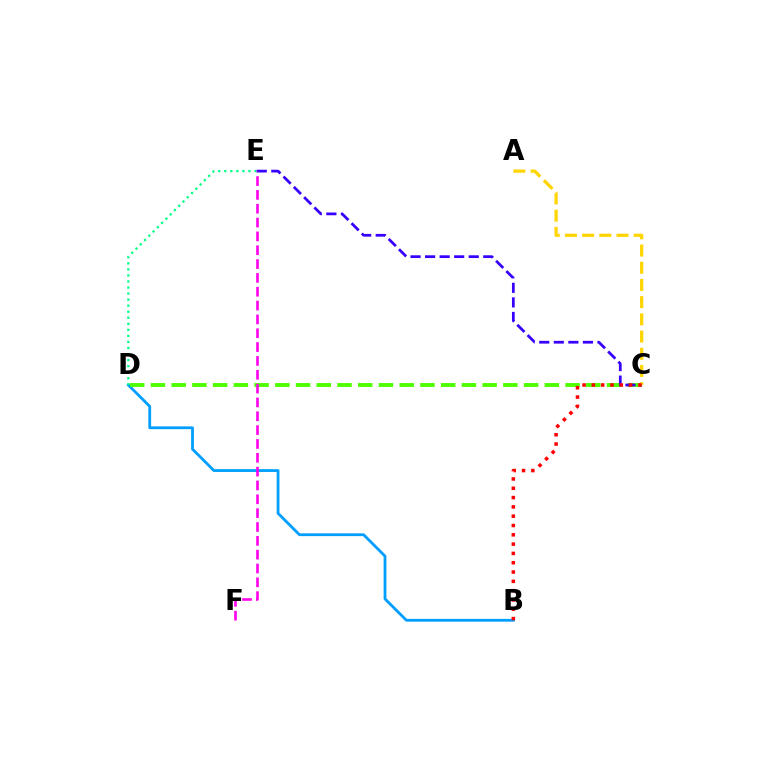{('B', 'D'): [{'color': '#009eff', 'line_style': 'solid', 'thickness': 2.01}], ('D', 'E'): [{'color': '#00ff86', 'line_style': 'dotted', 'thickness': 1.64}], ('C', 'D'): [{'color': '#4fff00', 'line_style': 'dashed', 'thickness': 2.82}], ('C', 'E'): [{'color': '#3700ff', 'line_style': 'dashed', 'thickness': 1.98}], ('A', 'C'): [{'color': '#ffd500', 'line_style': 'dashed', 'thickness': 2.34}], ('B', 'C'): [{'color': '#ff0000', 'line_style': 'dotted', 'thickness': 2.53}], ('E', 'F'): [{'color': '#ff00ed', 'line_style': 'dashed', 'thickness': 1.88}]}